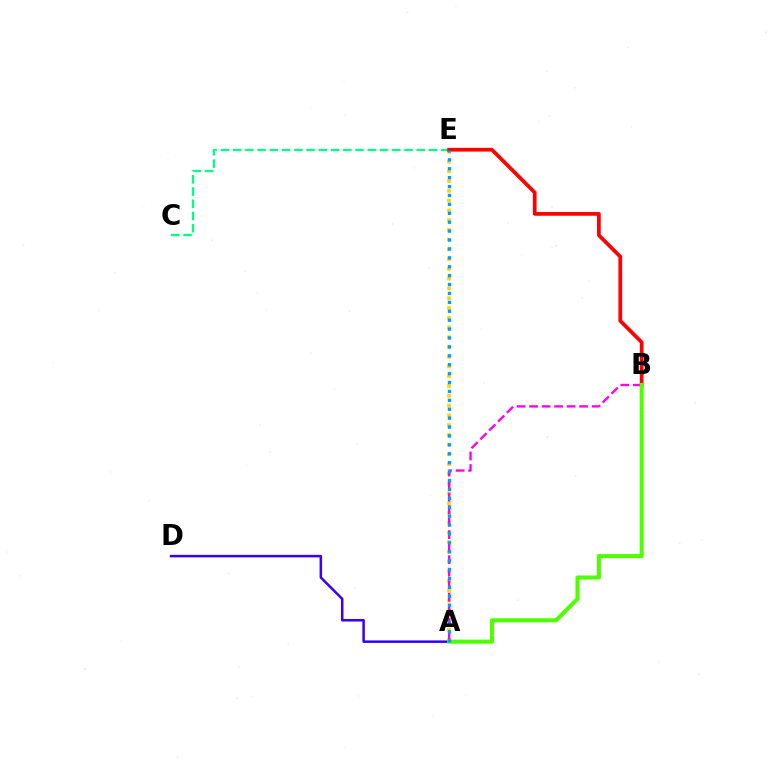{('A', 'E'): [{'color': '#ffd500', 'line_style': 'dotted', 'thickness': 2.65}, {'color': '#009eff', 'line_style': 'dotted', 'thickness': 2.42}], ('A', 'D'): [{'color': '#3700ff', 'line_style': 'solid', 'thickness': 1.82}], ('C', 'E'): [{'color': '#00ff86', 'line_style': 'dashed', 'thickness': 1.66}], ('A', 'B'): [{'color': '#ff00ed', 'line_style': 'dashed', 'thickness': 1.7}, {'color': '#4fff00', 'line_style': 'solid', 'thickness': 2.93}], ('B', 'E'): [{'color': '#ff0000', 'line_style': 'solid', 'thickness': 2.69}]}